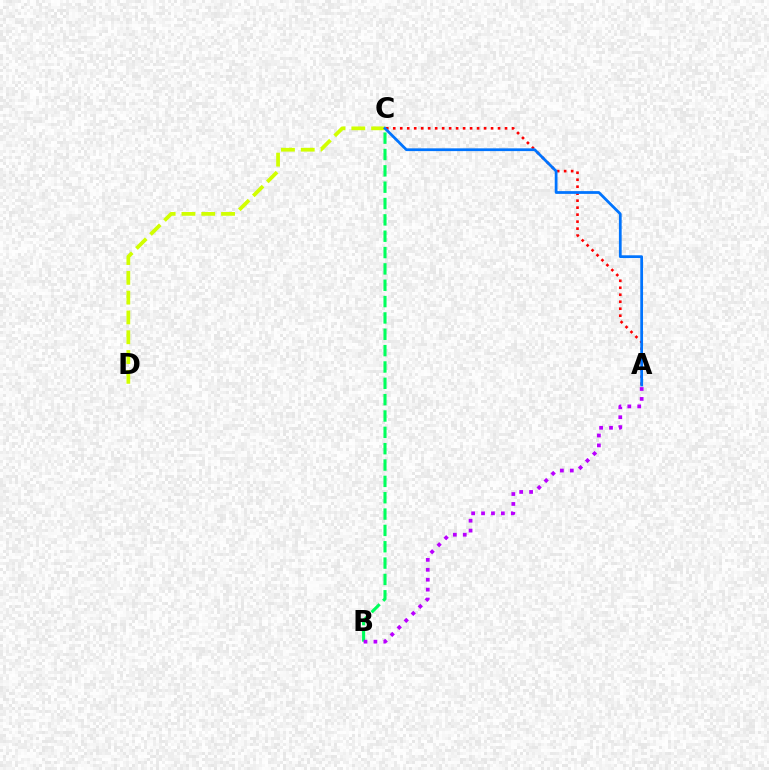{('C', 'D'): [{'color': '#d1ff00', 'line_style': 'dashed', 'thickness': 2.69}], ('A', 'C'): [{'color': '#ff0000', 'line_style': 'dotted', 'thickness': 1.9}, {'color': '#0074ff', 'line_style': 'solid', 'thickness': 1.99}], ('B', 'C'): [{'color': '#00ff5c', 'line_style': 'dashed', 'thickness': 2.22}], ('A', 'B'): [{'color': '#b900ff', 'line_style': 'dotted', 'thickness': 2.7}]}